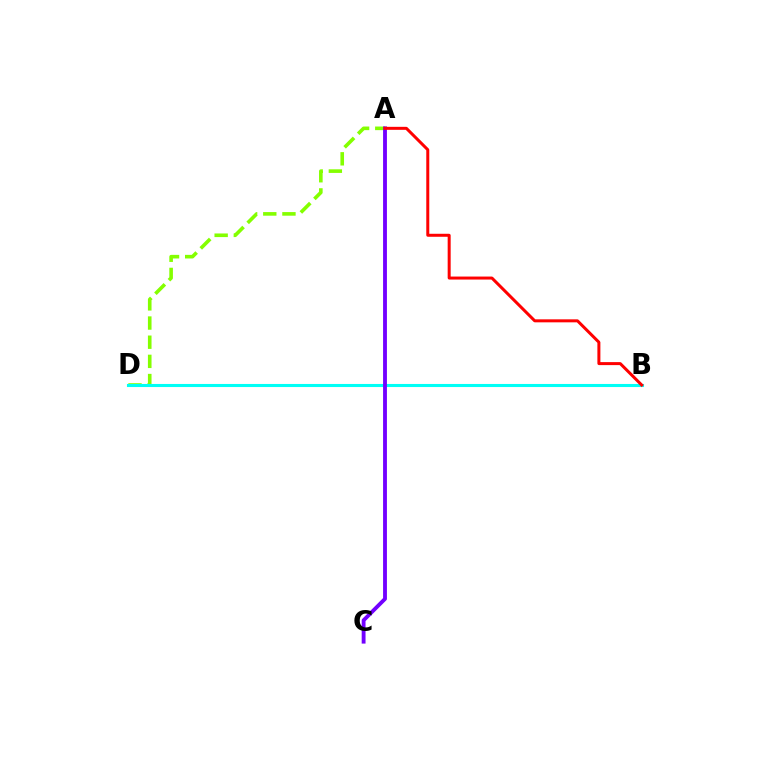{('A', 'D'): [{'color': '#84ff00', 'line_style': 'dashed', 'thickness': 2.6}], ('B', 'D'): [{'color': '#00fff6', 'line_style': 'solid', 'thickness': 2.22}], ('A', 'C'): [{'color': '#7200ff', 'line_style': 'solid', 'thickness': 2.77}], ('A', 'B'): [{'color': '#ff0000', 'line_style': 'solid', 'thickness': 2.16}]}